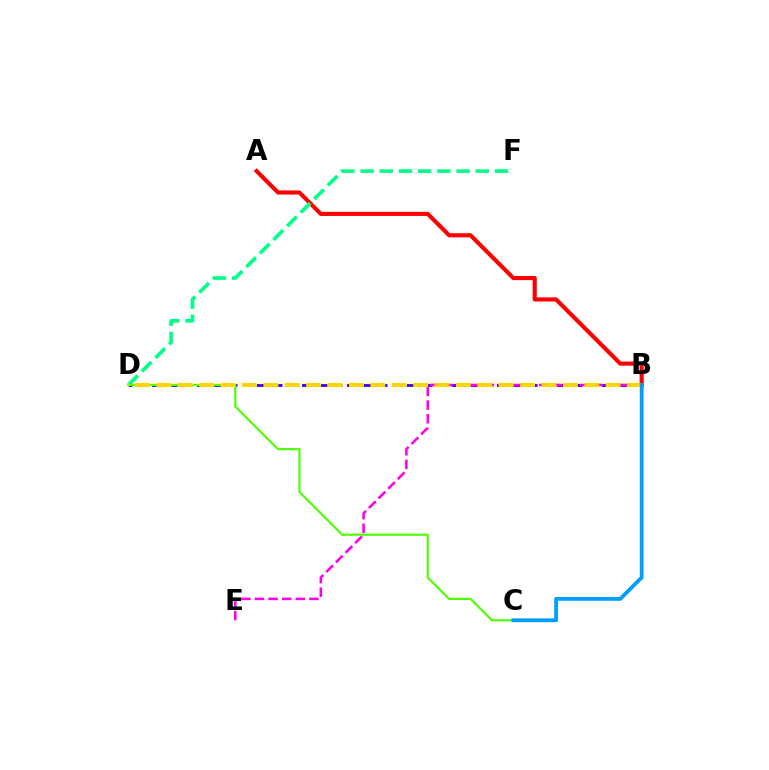{('B', 'D'): [{'color': '#3700ff', 'line_style': 'dashed', 'thickness': 2.04}, {'color': '#ffd500', 'line_style': 'dashed', 'thickness': 2.91}], ('A', 'B'): [{'color': '#ff0000', 'line_style': 'solid', 'thickness': 2.96}], ('B', 'E'): [{'color': '#ff00ed', 'line_style': 'dashed', 'thickness': 1.85}], ('D', 'F'): [{'color': '#00ff86', 'line_style': 'dashed', 'thickness': 2.61}], ('C', 'D'): [{'color': '#4fff00', 'line_style': 'solid', 'thickness': 1.55}], ('B', 'C'): [{'color': '#009eff', 'line_style': 'solid', 'thickness': 2.74}]}